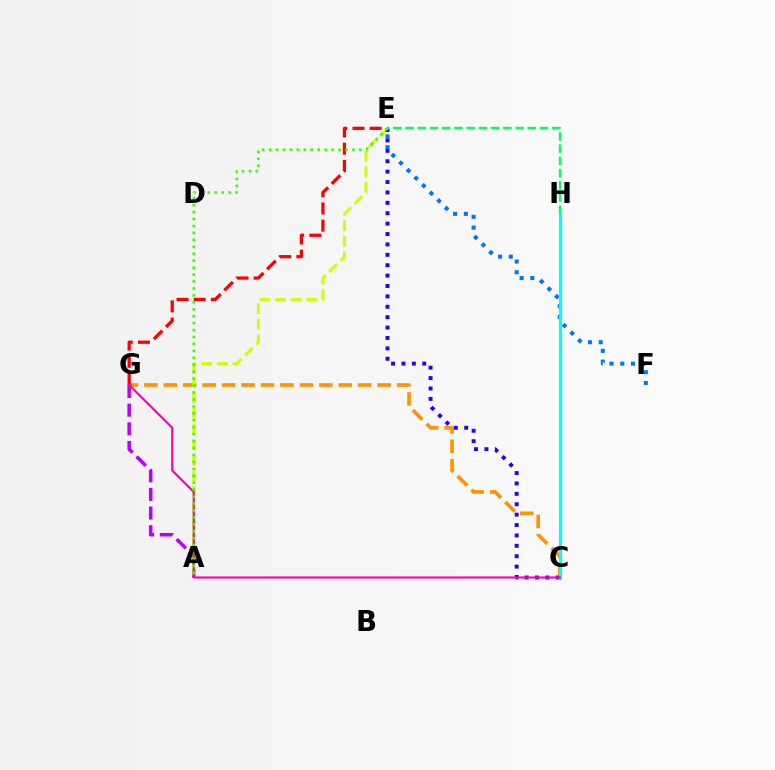{('E', 'F'): [{'color': '#0074ff', 'line_style': 'dotted', 'thickness': 2.92}], ('C', 'G'): [{'color': '#ff9400', 'line_style': 'dashed', 'thickness': 2.64}, {'color': '#ff00ac', 'line_style': 'solid', 'thickness': 1.53}], ('A', 'G'): [{'color': '#b900ff', 'line_style': 'dashed', 'thickness': 2.53}], ('A', 'E'): [{'color': '#d1ff00', 'line_style': 'dashed', 'thickness': 2.13}, {'color': '#3dff00', 'line_style': 'dotted', 'thickness': 1.89}], ('E', 'G'): [{'color': '#ff0000', 'line_style': 'dashed', 'thickness': 2.33}], ('C', 'E'): [{'color': '#2500ff', 'line_style': 'dotted', 'thickness': 2.82}], ('C', 'H'): [{'color': '#00fff6', 'line_style': 'solid', 'thickness': 2.26}], ('E', 'H'): [{'color': '#00ff5c', 'line_style': 'dashed', 'thickness': 1.66}]}